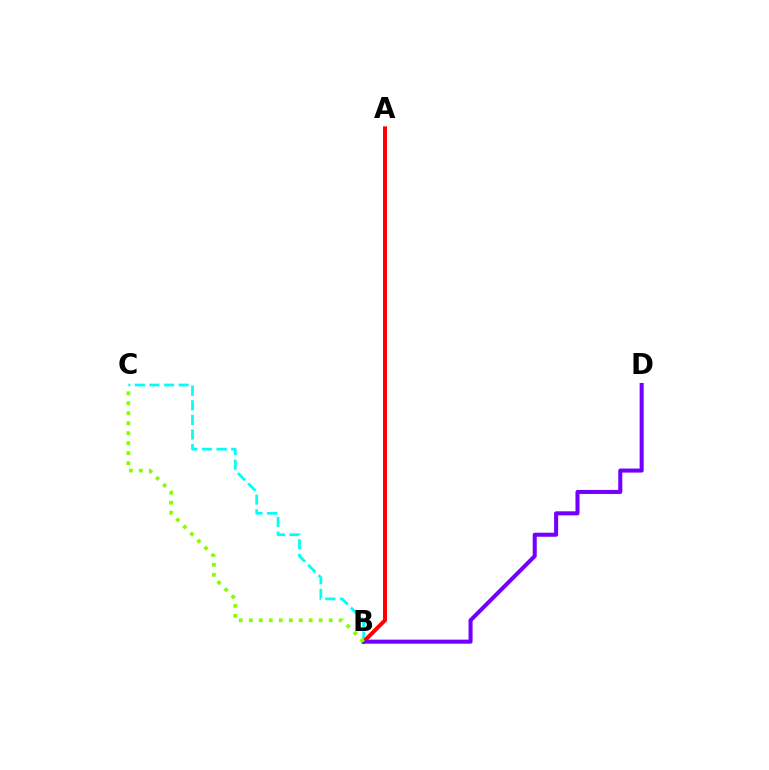{('B', 'C'): [{'color': '#00fff6', 'line_style': 'dashed', 'thickness': 1.98}, {'color': '#84ff00', 'line_style': 'dotted', 'thickness': 2.71}], ('A', 'B'): [{'color': '#ff0000', 'line_style': 'solid', 'thickness': 2.86}], ('B', 'D'): [{'color': '#7200ff', 'line_style': 'solid', 'thickness': 2.91}]}